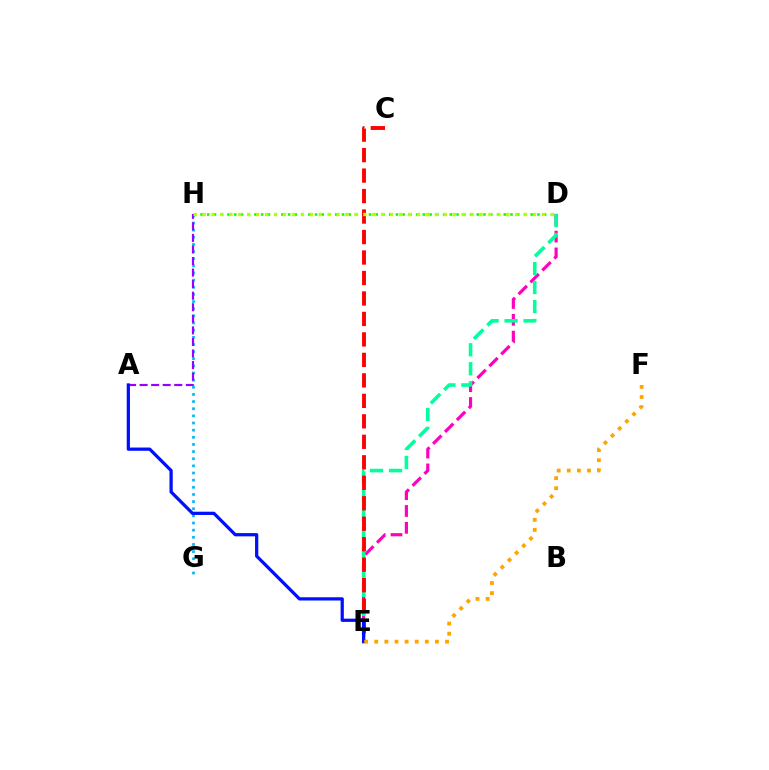{('D', 'E'): [{'color': '#ff00bd', 'line_style': 'dashed', 'thickness': 2.29}, {'color': '#00ff9d', 'line_style': 'dashed', 'thickness': 2.58}], ('D', 'H'): [{'color': '#08ff00', 'line_style': 'dotted', 'thickness': 1.83}, {'color': '#b3ff00', 'line_style': 'dotted', 'thickness': 2.43}], ('C', 'E'): [{'color': '#ff0000', 'line_style': 'dashed', 'thickness': 2.78}], ('G', 'H'): [{'color': '#00b5ff', 'line_style': 'dotted', 'thickness': 1.94}], ('A', 'H'): [{'color': '#9b00ff', 'line_style': 'dashed', 'thickness': 1.57}], ('A', 'E'): [{'color': '#0010ff', 'line_style': 'solid', 'thickness': 2.34}], ('E', 'F'): [{'color': '#ffa500', 'line_style': 'dotted', 'thickness': 2.75}]}